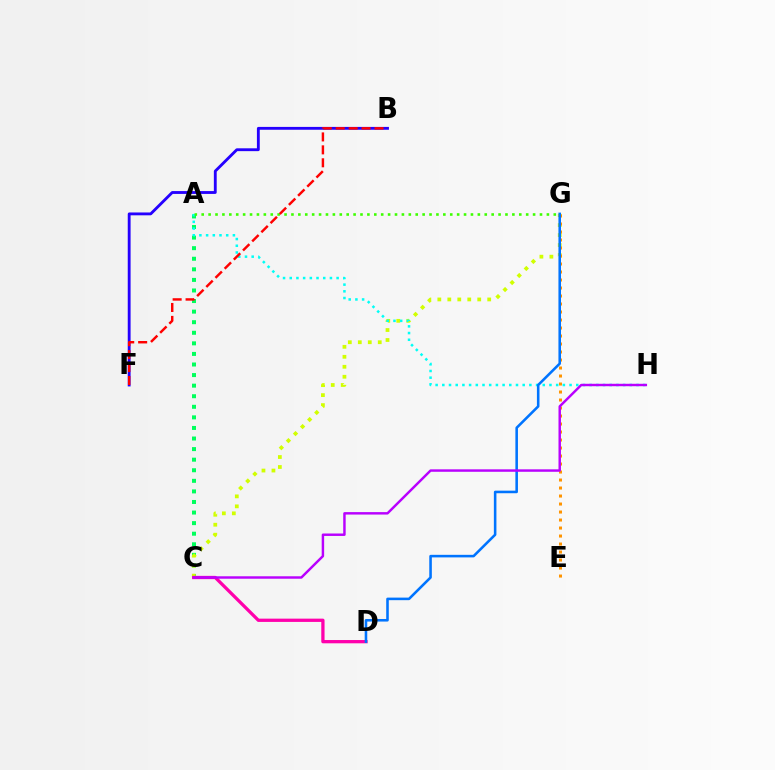{('A', 'C'): [{'color': '#00ff5c', 'line_style': 'dotted', 'thickness': 2.87}], ('C', 'G'): [{'color': '#d1ff00', 'line_style': 'dotted', 'thickness': 2.71}], ('C', 'D'): [{'color': '#ff00ac', 'line_style': 'solid', 'thickness': 2.36}], ('A', 'H'): [{'color': '#00fff6', 'line_style': 'dotted', 'thickness': 1.82}], ('B', 'F'): [{'color': '#2500ff', 'line_style': 'solid', 'thickness': 2.05}, {'color': '#ff0000', 'line_style': 'dashed', 'thickness': 1.76}], ('E', 'G'): [{'color': '#ff9400', 'line_style': 'dotted', 'thickness': 2.17}], ('A', 'G'): [{'color': '#3dff00', 'line_style': 'dotted', 'thickness': 1.88}], ('D', 'G'): [{'color': '#0074ff', 'line_style': 'solid', 'thickness': 1.85}], ('C', 'H'): [{'color': '#b900ff', 'line_style': 'solid', 'thickness': 1.76}]}